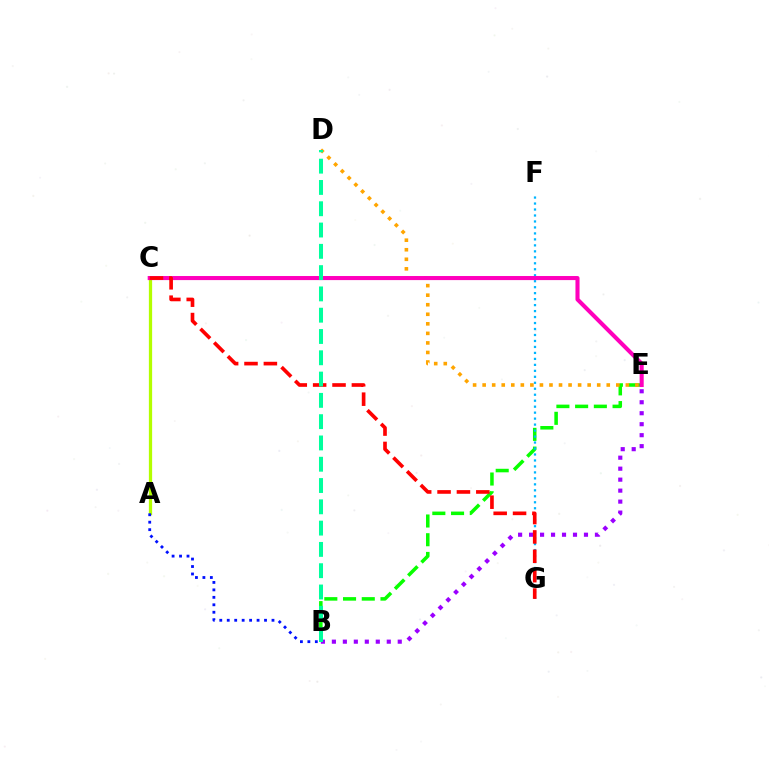{('B', 'E'): [{'color': '#08ff00', 'line_style': 'dashed', 'thickness': 2.54}, {'color': '#9b00ff', 'line_style': 'dotted', 'thickness': 2.98}], ('A', 'C'): [{'color': '#b3ff00', 'line_style': 'solid', 'thickness': 2.35}], ('D', 'E'): [{'color': '#ffa500', 'line_style': 'dotted', 'thickness': 2.59}], ('F', 'G'): [{'color': '#00b5ff', 'line_style': 'dotted', 'thickness': 1.62}], ('C', 'E'): [{'color': '#ff00bd', 'line_style': 'solid', 'thickness': 2.93}], ('C', 'G'): [{'color': '#ff0000', 'line_style': 'dashed', 'thickness': 2.63}], ('B', 'D'): [{'color': '#00ff9d', 'line_style': 'dashed', 'thickness': 2.89}], ('A', 'B'): [{'color': '#0010ff', 'line_style': 'dotted', 'thickness': 2.03}]}